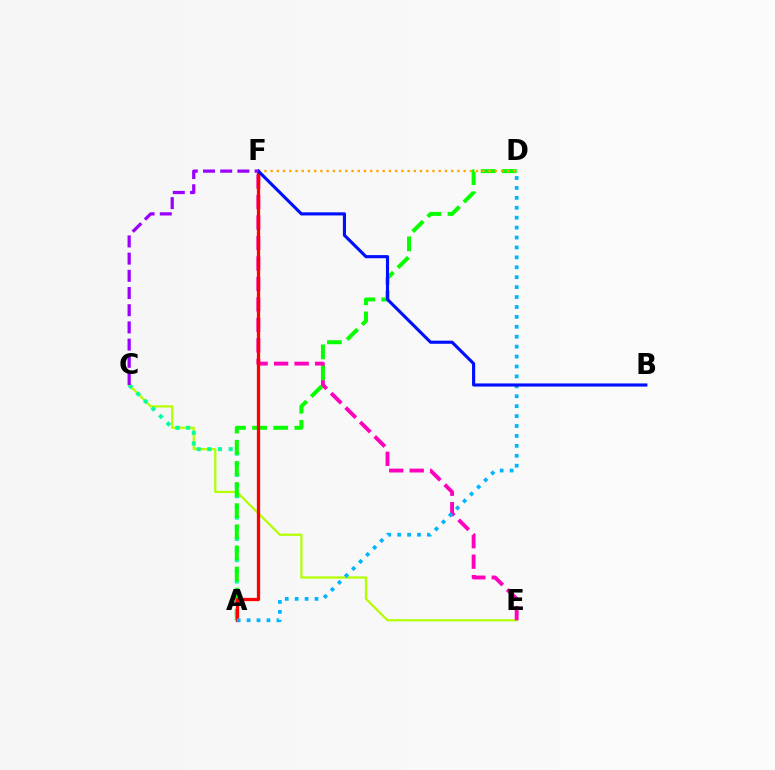{('C', 'E'): [{'color': '#b3ff00', 'line_style': 'solid', 'thickness': 1.61}], ('A', 'C'): [{'color': '#00ff9d', 'line_style': 'dotted', 'thickness': 2.89}], ('E', 'F'): [{'color': '#ff00bd', 'line_style': 'dashed', 'thickness': 2.78}], ('A', 'D'): [{'color': '#08ff00', 'line_style': 'dashed', 'thickness': 2.87}, {'color': '#00b5ff', 'line_style': 'dotted', 'thickness': 2.7}], ('A', 'F'): [{'color': '#ff0000', 'line_style': 'solid', 'thickness': 2.35}], ('D', 'F'): [{'color': '#ffa500', 'line_style': 'dotted', 'thickness': 1.69}], ('B', 'F'): [{'color': '#0010ff', 'line_style': 'solid', 'thickness': 2.25}], ('C', 'F'): [{'color': '#9b00ff', 'line_style': 'dashed', 'thickness': 2.34}]}